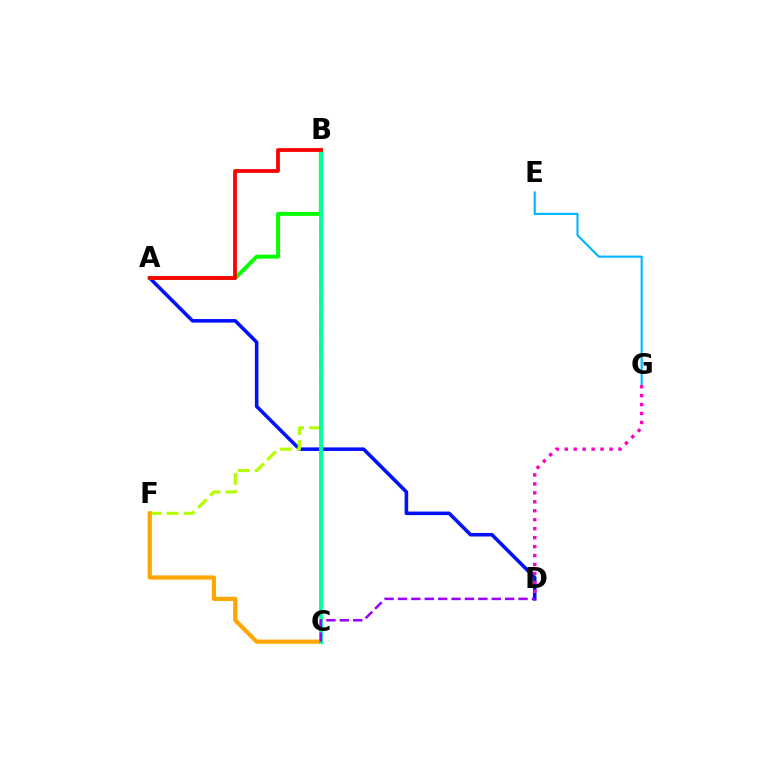{('A', 'D'): [{'color': '#0010ff', 'line_style': 'solid', 'thickness': 2.56}], ('E', 'G'): [{'color': '#00b5ff', 'line_style': 'solid', 'thickness': 1.53}], ('B', 'F'): [{'color': '#b3ff00', 'line_style': 'dashed', 'thickness': 2.3}], ('A', 'B'): [{'color': '#08ff00', 'line_style': 'solid', 'thickness': 2.83}, {'color': '#ff0000', 'line_style': 'solid', 'thickness': 2.73}], ('C', 'F'): [{'color': '#ffa500', 'line_style': 'solid', 'thickness': 2.99}], ('D', 'G'): [{'color': '#ff00bd', 'line_style': 'dotted', 'thickness': 2.43}], ('B', 'C'): [{'color': '#00ff9d', 'line_style': 'solid', 'thickness': 2.76}], ('C', 'D'): [{'color': '#9b00ff', 'line_style': 'dashed', 'thickness': 1.82}]}